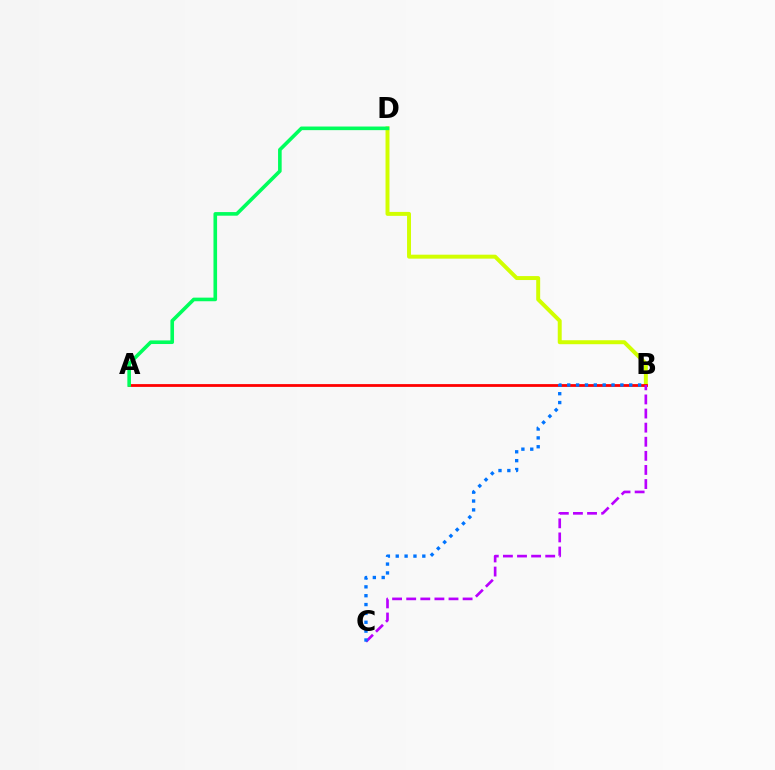{('B', 'D'): [{'color': '#d1ff00', 'line_style': 'solid', 'thickness': 2.85}], ('A', 'B'): [{'color': '#ff0000', 'line_style': 'solid', 'thickness': 2.01}], ('B', 'C'): [{'color': '#b900ff', 'line_style': 'dashed', 'thickness': 1.92}, {'color': '#0074ff', 'line_style': 'dotted', 'thickness': 2.41}], ('A', 'D'): [{'color': '#00ff5c', 'line_style': 'solid', 'thickness': 2.6}]}